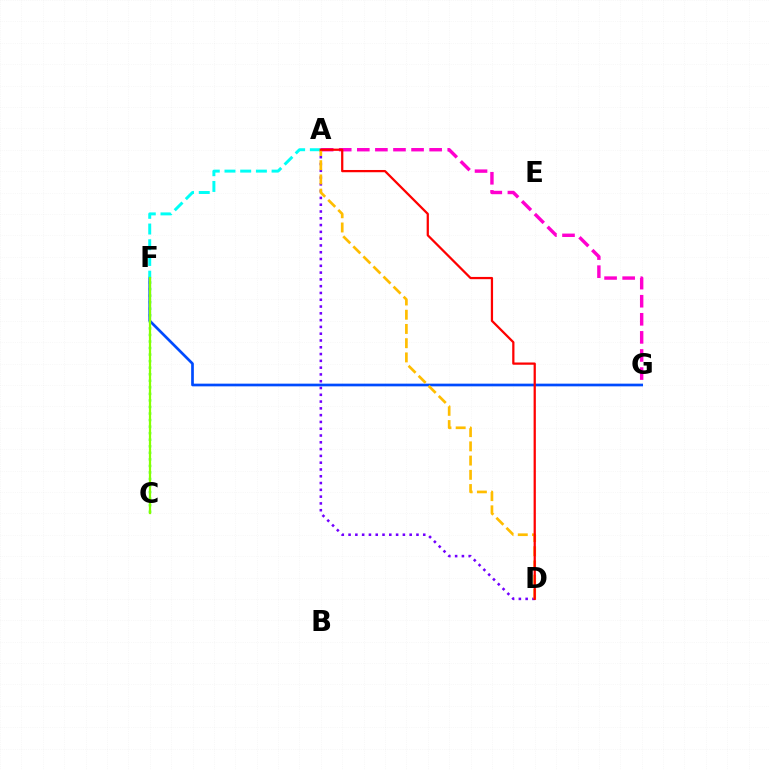{('C', 'F'): [{'color': '#00ff39', 'line_style': 'dotted', 'thickness': 1.78}, {'color': '#84ff00', 'line_style': 'solid', 'thickness': 1.61}], ('A', 'G'): [{'color': '#ff00cf', 'line_style': 'dashed', 'thickness': 2.46}], ('A', 'D'): [{'color': '#7200ff', 'line_style': 'dotted', 'thickness': 1.84}, {'color': '#ffbd00', 'line_style': 'dashed', 'thickness': 1.93}, {'color': '#ff0000', 'line_style': 'solid', 'thickness': 1.62}], ('F', 'G'): [{'color': '#004bff', 'line_style': 'solid', 'thickness': 1.94}], ('A', 'F'): [{'color': '#00fff6', 'line_style': 'dashed', 'thickness': 2.13}]}